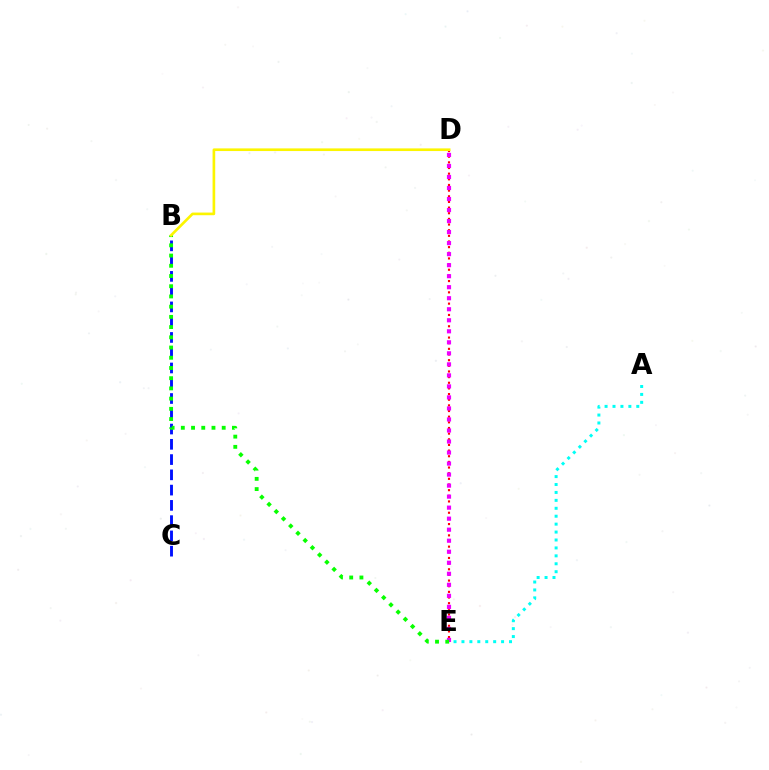{('D', 'E'): [{'color': '#ff0000', 'line_style': 'dotted', 'thickness': 1.54}, {'color': '#ee00ff', 'line_style': 'dotted', 'thickness': 2.99}], ('A', 'E'): [{'color': '#00fff6', 'line_style': 'dotted', 'thickness': 2.15}], ('B', 'C'): [{'color': '#0010ff', 'line_style': 'dashed', 'thickness': 2.07}], ('B', 'E'): [{'color': '#08ff00', 'line_style': 'dotted', 'thickness': 2.78}], ('B', 'D'): [{'color': '#fcf500', 'line_style': 'solid', 'thickness': 1.91}]}